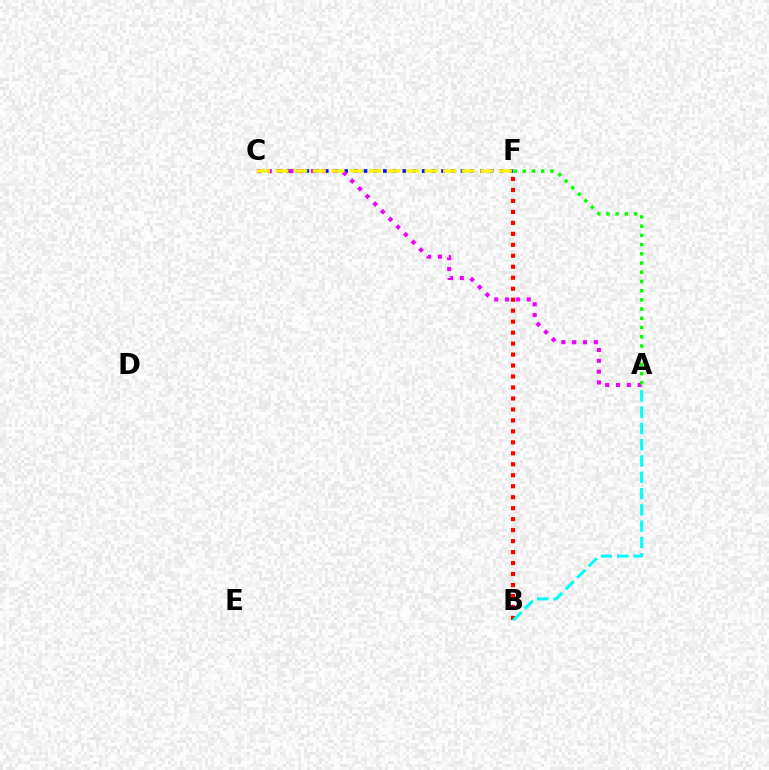{('C', 'F'): [{'color': '#0010ff', 'line_style': 'dotted', 'thickness': 2.64}, {'color': '#fcf500', 'line_style': 'dashed', 'thickness': 2.53}], ('B', 'F'): [{'color': '#ff0000', 'line_style': 'dotted', 'thickness': 2.98}], ('A', 'C'): [{'color': '#ee00ff', 'line_style': 'dotted', 'thickness': 2.94}], ('A', 'F'): [{'color': '#08ff00', 'line_style': 'dotted', 'thickness': 2.5}], ('A', 'B'): [{'color': '#00fff6', 'line_style': 'dashed', 'thickness': 2.21}]}